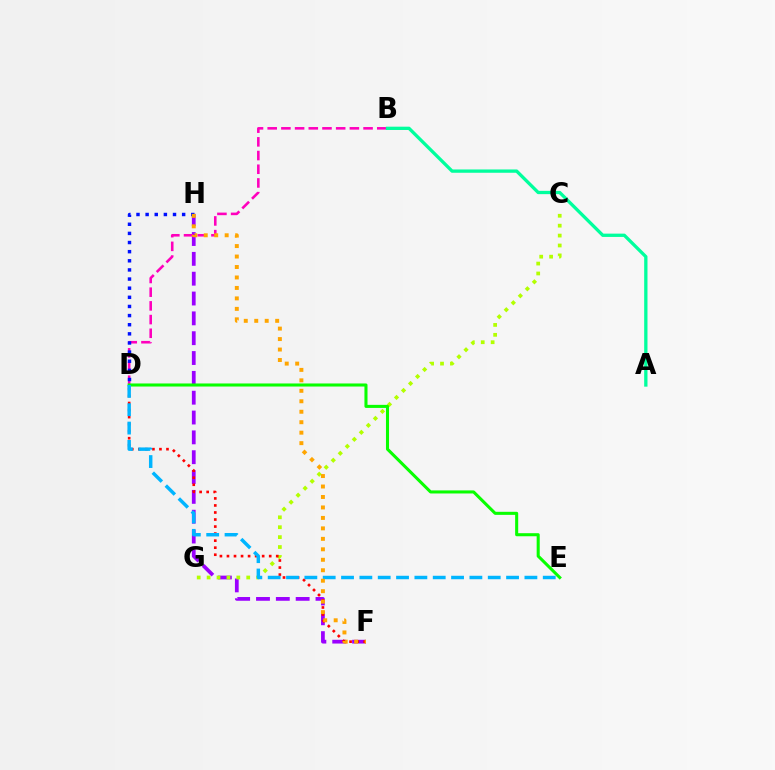{('F', 'H'): [{'color': '#9b00ff', 'line_style': 'dashed', 'thickness': 2.69}, {'color': '#ffa500', 'line_style': 'dotted', 'thickness': 2.84}], ('B', 'D'): [{'color': '#ff00bd', 'line_style': 'dashed', 'thickness': 1.86}], ('D', 'H'): [{'color': '#0010ff', 'line_style': 'dotted', 'thickness': 2.48}], ('C', 'G'): [{'color': '#b3ff00', 'line_style': 'dotted', 'thickness': 2.69}], ('D', 'F'): [{'color': '#ff0000', 'line_style': 'dotted', 'thickness': 1.91}], ('D', 'E'): [{'color': '#08ff00', 'line_style': 'solid', 'thickness': 2.2}, {'color': '#00b5ff', 'line_style': 'dashed', 'thickness': 2.49}], ('A', 'B'): [{'color': '#00ff9d', 'line_style': 'solid', 'thickness': 2.38}]}